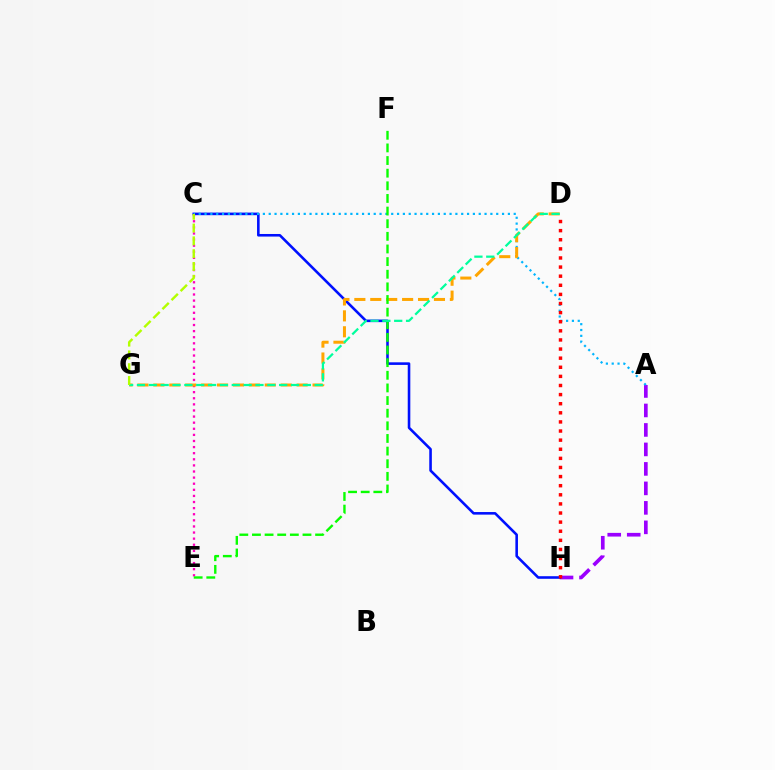{('C', 'E'): [{'color': '#ff00bd', 'line_style': 'dotted', 'thickness': 1.66}], ('A', 'H'): [{'color': '#9b00ff', 'line_style': 'dashed', 'thickness': 2.65}], ('C', 'H'): [{'color': '#0010ff', 'line_style': 'solid', 'thickness': 1.86}], ('A', 'C'): [{'color': '#00b5ff', 'line_style': 'dotted', 'thickness': 1.58}], ('D', 'G'): [{'color': '#ffa500', 'line_style': 'dashed', 'thickness': 2.16}, {'color': '#00ff9d', 'line_style': 'dashed', 'thickness': 1.61}], ('E', 'F'): [{'color': '#08ff00', 'line_style': 'dashed', 'thickness': 1.72}], ('D', 'H'): [{'color': '#ff0000', 'line_style': 'dotted', 'thickness': 2.47}], ('C', 'G'): [{'color': '#b3ff00', 'line_style': 'dashed', 'thickness': 1.74}]}